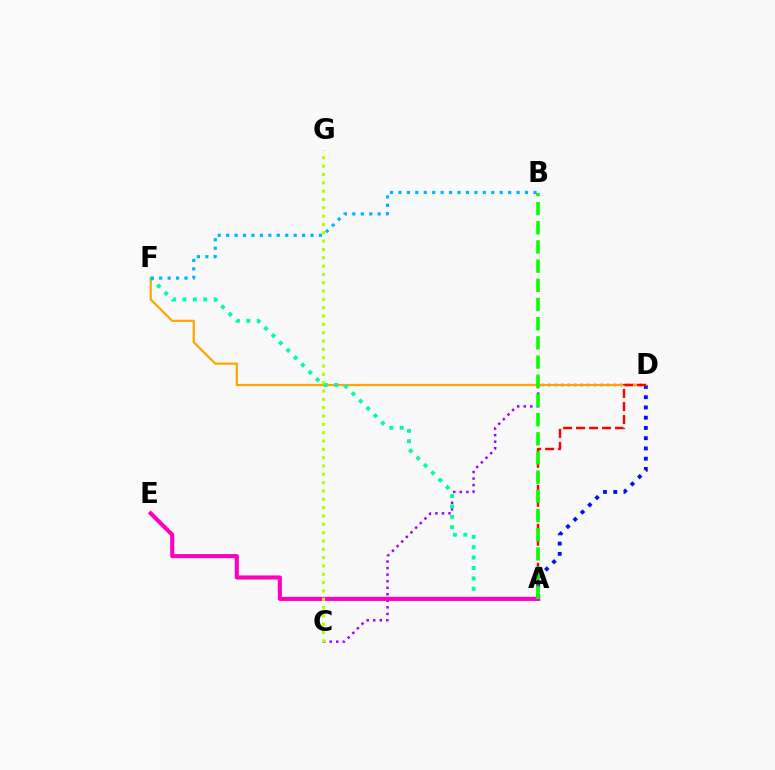{('C', 'D'): [{'color': '#9b00ff', 'line_style': 'dotted', 'thickness': 1.78}], ('A', 'D'): [{'color': '#0010ff', 'line_style': 'dotted', 'thickness': 2.79}, {'color': '#ff0000', 'line_style': 'dashed', 'thickness': 1.76}], ('D', 'F'): [{'color': '#ffa500', 'line_style': 'solid', 'thickness': 1.6}], ('A', 'F'): [{'color': '#00ff9d', 'line_style': 'dotted', 'thickness': 2.82}], ('A', 'E'): [{'color': '#ff00bd', 'line_style': 'solid', 'thickness': 2.95}], ('A', 'B'): [{'color': '#08ff00', 'line_style': 'dashed', 'thickness': 2.61}], ('C', 'G'): [{'color': '#b3ff00', 'line_style': 'dotted', 'thickness': 2.26}], ('B', 'F'): [{'color': '#00b5ff', 'line_style': 'dotted', 'thickness': 2.29}]}